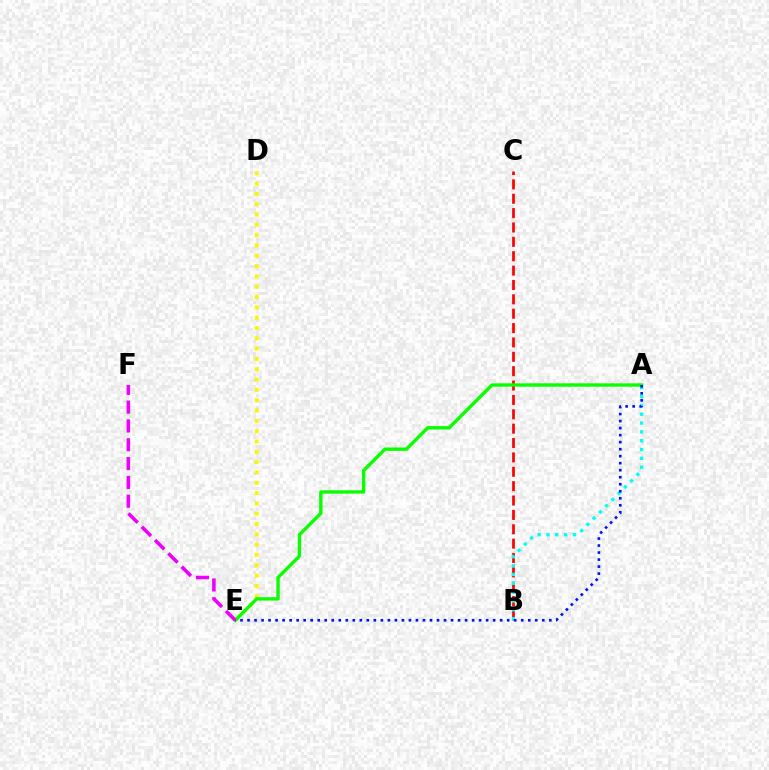{('B', 'C'): [{'color': '#ff0000', 'line_style': 'dashed', 'thickness': 1.95}], ('A', 'B'): [{'color': '#00fff6', 'line_style': 'dotted', 'thickness': 2.4}], ('D', 'E'): [{'color': '#fcf500', 'line_style': 'dotted', 'thickness': 2.8}], ('A', 'E'): [{'color': '#08ff00', 'line_style': 'solid', 'thickness': 2.43}, {'color': '#0010ff', 'line_style': 'dotted', 'thickness': 1.91}], ('E', 'F'): [{'color': '#ee00ff', 'line_style': 'dashed', 'thickness': 2.56}]}